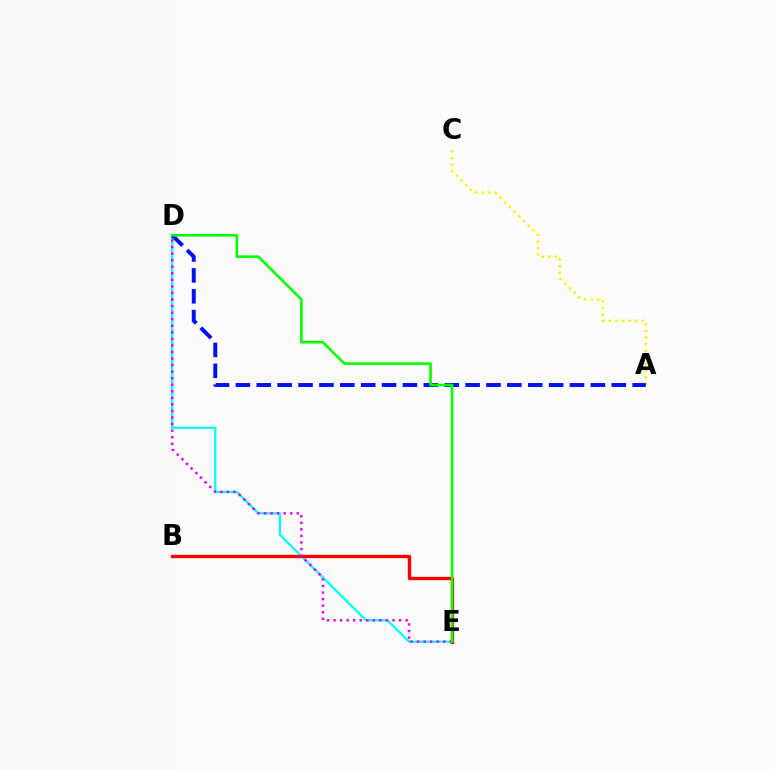{('D', 'E'): [{'color': '#00fff6', 'line_style': 'solid', 'thickness': 1.65}, {'color': '#ee00ff', 'line_style': 'dotted', 'thickness': 1.78}, {'color': '#08ff00', 'line_style': 'solid', 'thickness': 1.89}], ('B', 'E'): [{'color': '#ff0000', 'line_style': 'solid', 'thickness': 2.4}], ('A', 'C'): [{'color': '#fcf500', 'line_style': 'dotted', 'thickness': 1.79}], ('A', 'D'): [{'color': '#0010ff', 'line_style': 'dashed', 'thickness': 2.84}]}